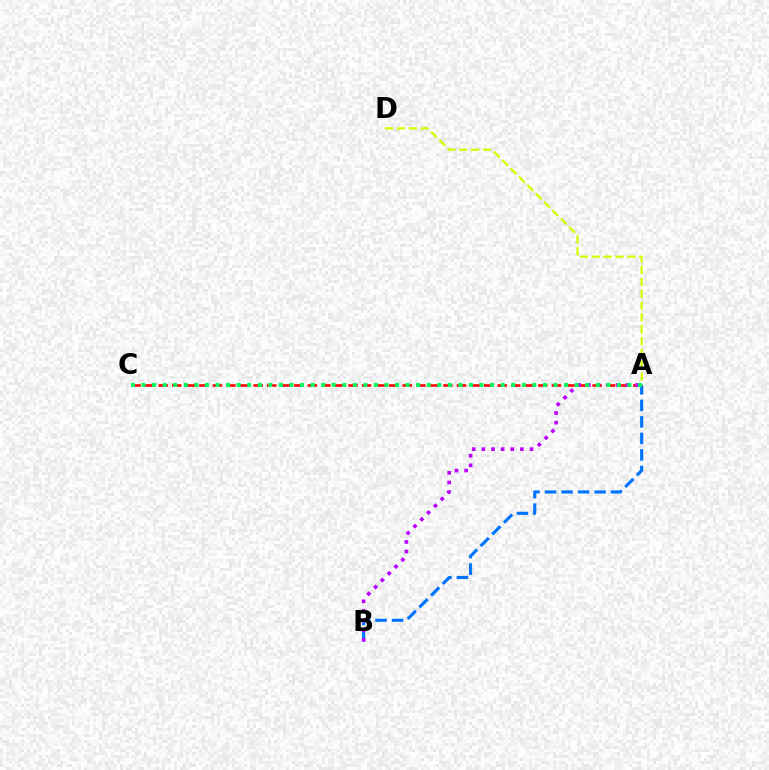{('A', 'C'): [{'color': '#ff0000', 'line_style': 'dashed', 'thickness': 1.84}, {'color': '#00ff5c', 'line_style': 'dotted', 'thickness': 2.87}], ('A', 'D'): [{'color': '#d1ff00', 'line_style': 'dashed', 'thickness': 1.61}], ('A', 'B'): [{'color': '#0074ff', 'line_style': 'dashed', 'thickness': 2.24}, {'color': '#b900ff', 'line_style': 'dotted', 'thickness': 2.62}]}